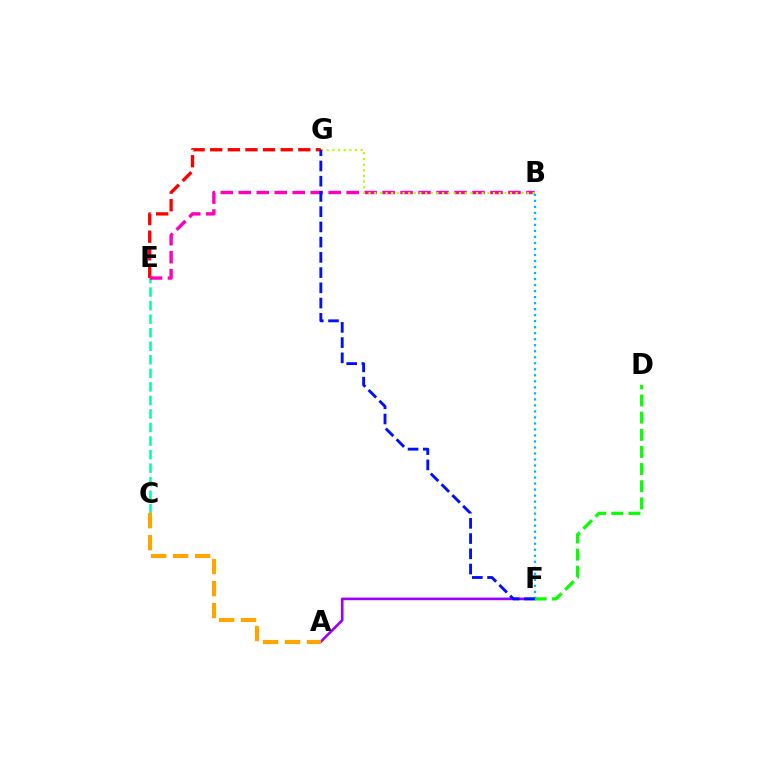{('C', 'E'): [{'color': '#00ff9d', 'line_style': 'dashed', 'thickness': 1.84}], ('E', 'G'): [{'color': '#ff0000', 'line_style': 'dashed', 'thickness': 2.39}], ('B', 'E'): [{'color': '#ff00bd', 'line_style': 'dashed', 'thickness': 2.44}], ('A', 'F'): [{'color': '#9b00ff', 'line_style': 'solid', 'thickness': 1.9}], ('D', 'F'): [{'color': '#08ff00', 'line_style': 'dashed', 'thickness': 2.33}], ('B', 'F'): [{'color': '#00b5ff', 'line_style': 'dotted', 'thickness': 1.63}], ('B', 'G'): [{'color': '#b3ff00', 'line_style': 'dotted', 'thickness': 1.54}], ('F', 'G'): [{'color': '#0010ff', 'line_style': 'dashed', 'thickness': 2.07}], ('A', 'C'): [{'color': '#ffa500', 'line_style': 'dashed', 'thickness': 2.99}]}